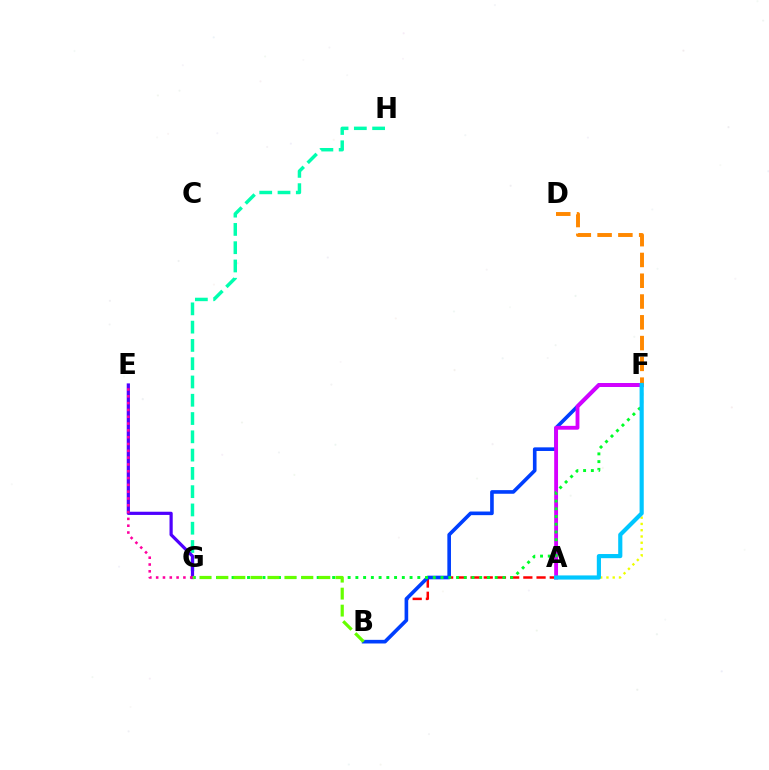{('A', 'F'): [{'color': '#eeff00', 'line_style': 'dotted', 'thickness': 1.7}, {'color': '#d600ff', 'line_style': 'solid', 'thickness': 2.77}, {'color': '#00c7ff', 'line_style': 'solid', 'thickness': 2.99}], ('A', 'B'): [{'color': '#ff0000', 'line_style': 'dashed', 'thickness': 1.79}], ('B', 'F'): [{'color': '#003fff', 'line_style': 'solid', 'thickness': 2.61}], ('G', 'H'): [{'color': '#00ffaf', 'line_style': 'dashed', 'thickness': 2.48}], ('F', 'G'): [{'color': '#00ff27', 'line_style': 'dotted', 'thickness': 2.1}], ('D', 'F'): [{'color': '#ff8800', 'line_style': 'dashed', 'thickness': 2.82}], ('E', 'G'): [{'color': '#4f00ff', 'line_style': 'solid', 'thickness': 2.31}, {'color': '#ff00a0', 'line_style': 'dotted', 'thickness': 1.85}], ('B', 'G'): [{'color': '#66ff00', 'line_style': 'dashed', 'thickness': 2.31}]}